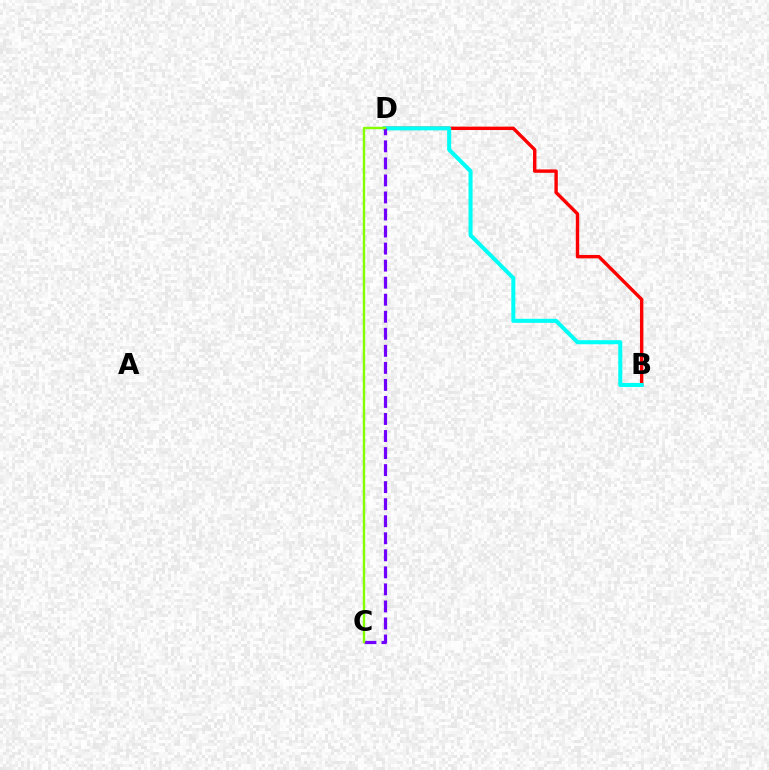{('B', 'D'): [{'color': '#ff0000', 'line_style': 'solid', 'thickness': 2.45}, {'color': '#00fff6', 'line_style': 'solid', 'thickness': 2.91}], ('C', 'D'): [{'color': '#7200ff', 'line_style': 'dashed', 'thickness': 2.31}, {'color': '#84ff00', 'line_style': 'solid', 'thickness': 1.74}]}